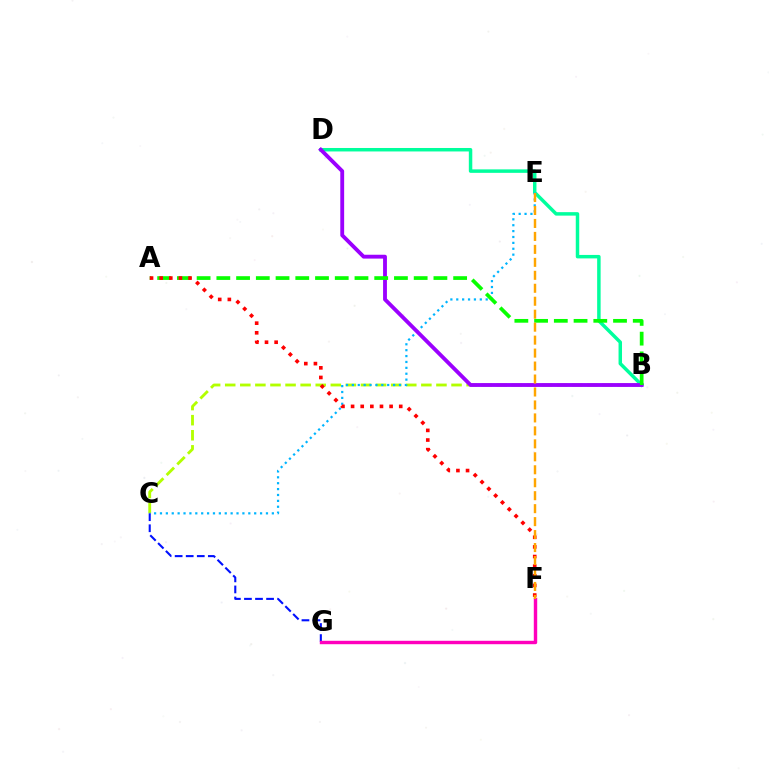{('B', 'C'): [{'color': '#b3ff00', 'line_style': 'dashed', 'thickness': 2.05}], ('B', 'D'): [{'color': '#00ff9d', 'line_style': 'solid', 'thickness': 2.5}, {'color': '#9b00ff', 'line_style': 'solid', 'thickness': 2.77}], ('C', 'E'): [{'color': '#00b5ff', 'line_style': 'dotted', 'thickness': 1.6}], ('C', 'G'): [{'color': '#0010ff', 'line_style': 'dashed', 'thickness': 1.5}], ('A', 'B'): [{'color': '#08ff00', 'line_style': 'dashed', 'thickness': 2.68}], ('F', 'G'): [{'color': '#ff00bd', 'line_style': 'solid', 'thickness': 2.46}], ('A', 'F'): [{'color': '#ff0000', 'line_style': 'dotted', 'thickness': 2.62}], ('E', 'F'): [{'color': '#ffa500', 'line_style': 'dashed', 'thickness': 1.76}]}